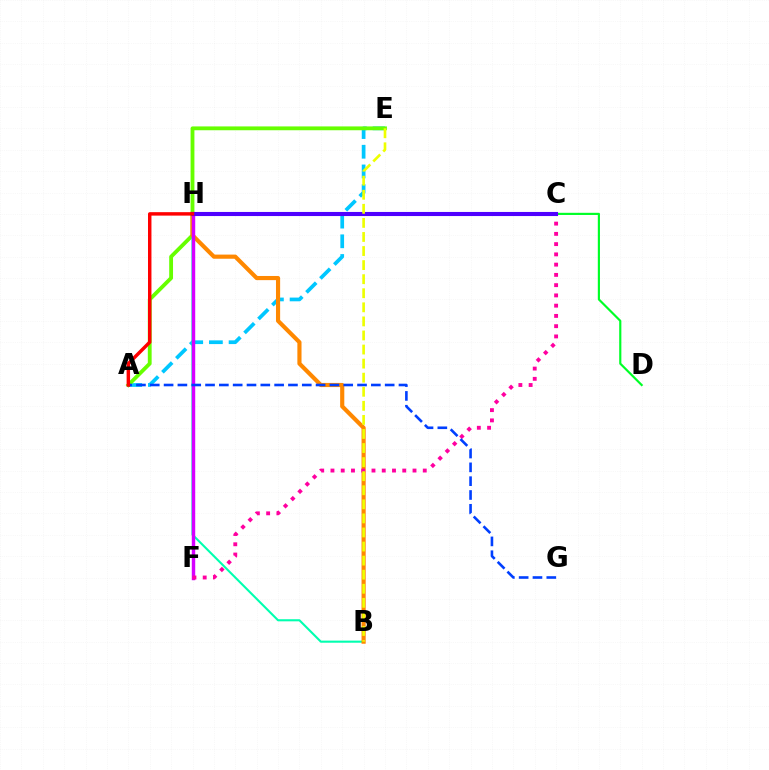{('A', 'E'): [{'color': '#00c7ff', 'line_style': 'dashed', 'thickness': 2.67}, {'color': '#66ff00', 'line_style': 'solid', 'thickness': 2.76}], ('B', 'H'): [{'color': '#00ffaf', 'line_style': 'solid', 'thickness': 1.51}, {'color': '#ff8800', 'line_style': 'solid', 'thickness': 2.99}], ('C', 'D'): [{'color': '#00ff27', 'line_style': 'solid', 'thickness': 1.56}], ('F', 'H'): [{'color': '#d600ff', 'line_style': 'solid', 'thickness': 2.48}], ('C', 'F'): [{'color': '#ff00a0', 'line_style': 'dotted', 'thickness': 2.79}], ('A', 'G'): [{'color': '#003fff', 'line_style': 'dashed', 'thickness': 1.88}], ('C', 'H'): [{'color': '#4f00ff', 'line_style': 'solid', 'thickness': 2.95}], ('B', 'E'): [{'color': '#eeff00', 'line_style': 'dashed', 'thickness': 1.91}], ('A', 'H'): [{'color': '#ff0000', 'line_style': 'solid', 'thickness': 2.48}]}